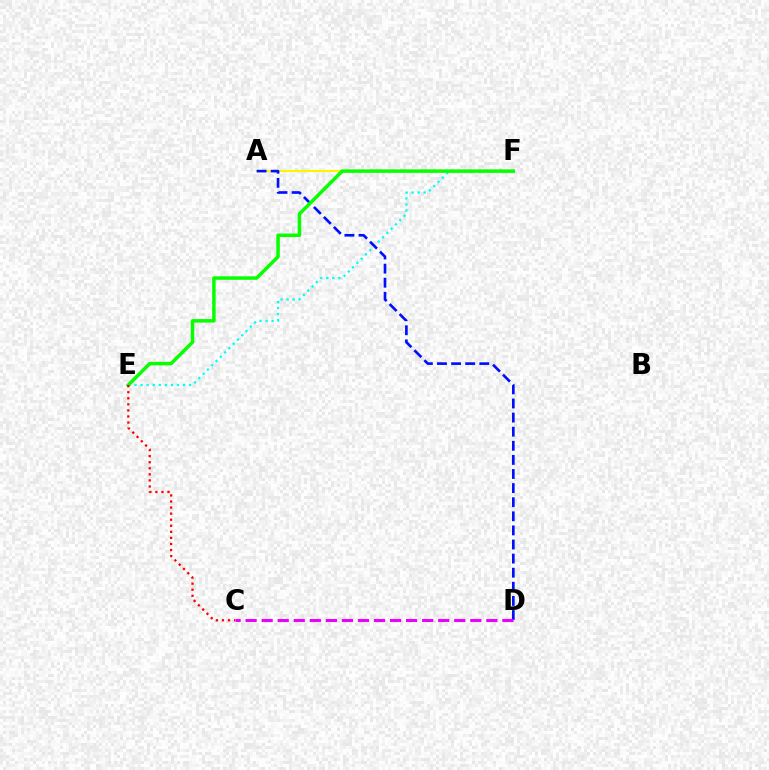{('A', 'F'): [{'color': '#fcf500', 'line_style': 'solid', 'thickness': 1.51}], ('E', 'F'): [{'color': '#00fff6', 'line_style': 'dotted', 'thickness': 1.65}, {'color': '#08ff00', 'line_style': 'solid', 'thickness': 2.51}], ('A', 'D'): [{'color': '#0010ff', 'line_style': 'dashed', 'thickness': 1.92}], ('C', 'E'): [{'color': '#ff0000', 'line_style': 'dotted', 'thickness': 1.65}], ('C', 'D'): [{'color': '#ee00ff', 'line_style': 'dashed', 'thickness': 2.18}]}